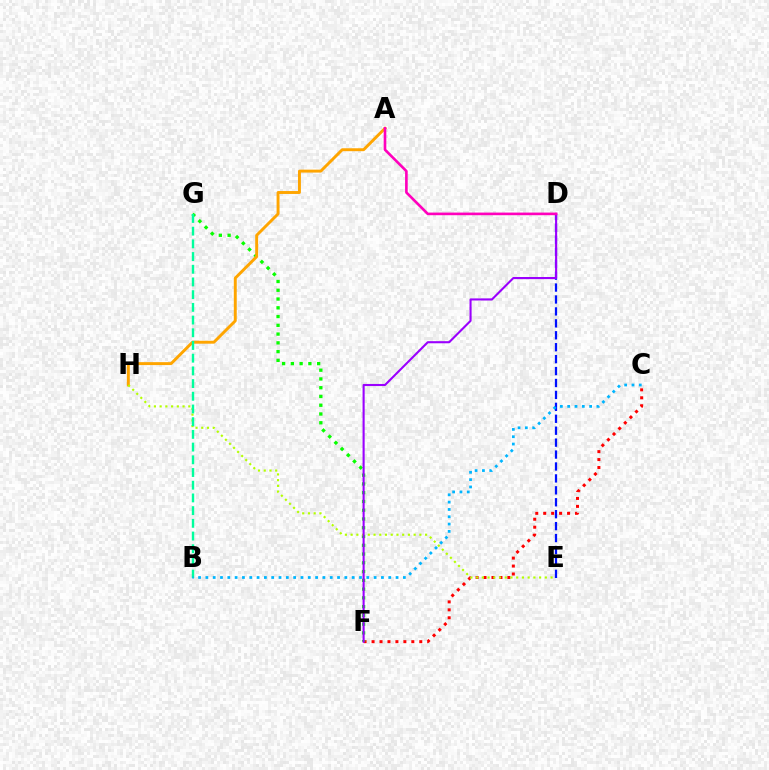{('D', 'E'): [{'color': '#0010ff', 'line_style': 'dashed', 'thickness': 1.62}], ('C', 'F'): [{'color': '#ff0000', 'line_style': 'dotted', 'thickness': 2.16}], ('F', 'G'): [{'color': '#08ff00', 'line_style': 'dotted', 'thickness': 2.38}], ('A', 'H'): [{'color': '#ffa500', 'line_style': 'solid', 'thickness': 2.1}], ('E', 'H'): [{'color': '#b3ff00', 'line_style': 'dotted', 'thickness': 1.56}], ('D', 'F'): [{'color': '#9b00ff', 'line_style': 'solid', 'thickness': 1.51}], ('B', 'G'): [{'color': '#00ff9d', 'line_style': 'dashed', 'thickness': 1.73}], ('A', 'D'): [{'color': '#ff00bd', 'line_style': 'solid', 'thickness': 1.89}], ('B', 'C'): [{'color': '#00b5ff', 'line_style': 'dotted', 'thickness': 1.99}]}